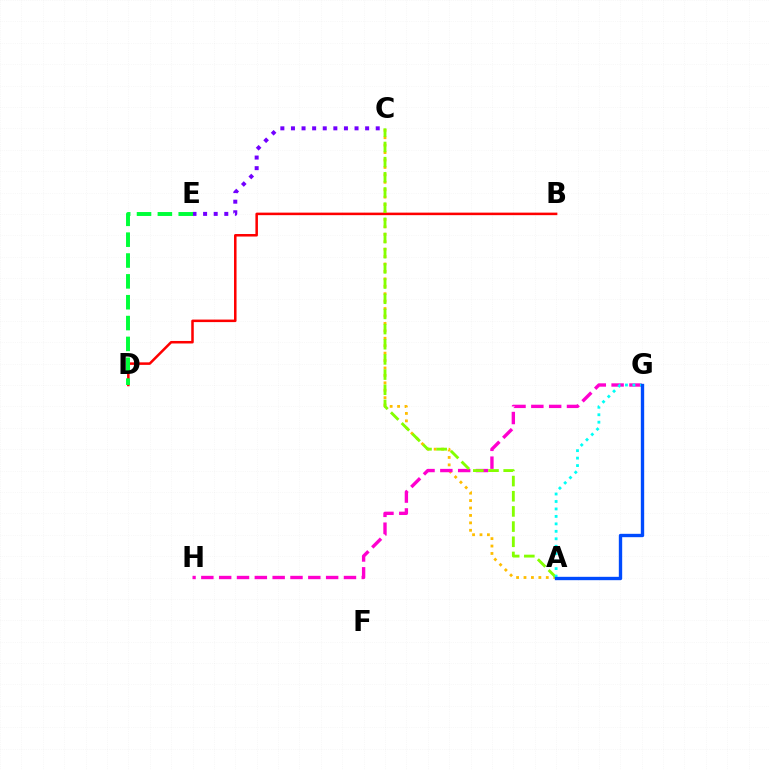{('A', 'C'): [{'color': '#ffbd00', 'line_style': 'dotted', 'thickness': 2.02}, {'color': '#84ff00', 'line_style': 'dashed', 'thickness': 2.06}], ('C', 'E'): [{'color': '#7200ff', 'line_style': 'dotted', 'thickness': 2.88}], ('G', 'H'): [{'color': '#ff00cf', 'line_style': 'dashed', 'thickness': 2.42}], ('B', 'D'): [{'color': '#ff0000', 'line_style': 'solid', 'thickness': 1.82}], ('D', 'E'): [{'color': '#00ff39', 'line_style': 'dashed', 'thickness': 2.83}], ('A', 'G'): [{'color': '#00fff6', 'line_style': 'dotted', 'thickness': 2.03}, {'color': '#004bff', 'line_style': 'solid', 'thickness': 2.42}]}